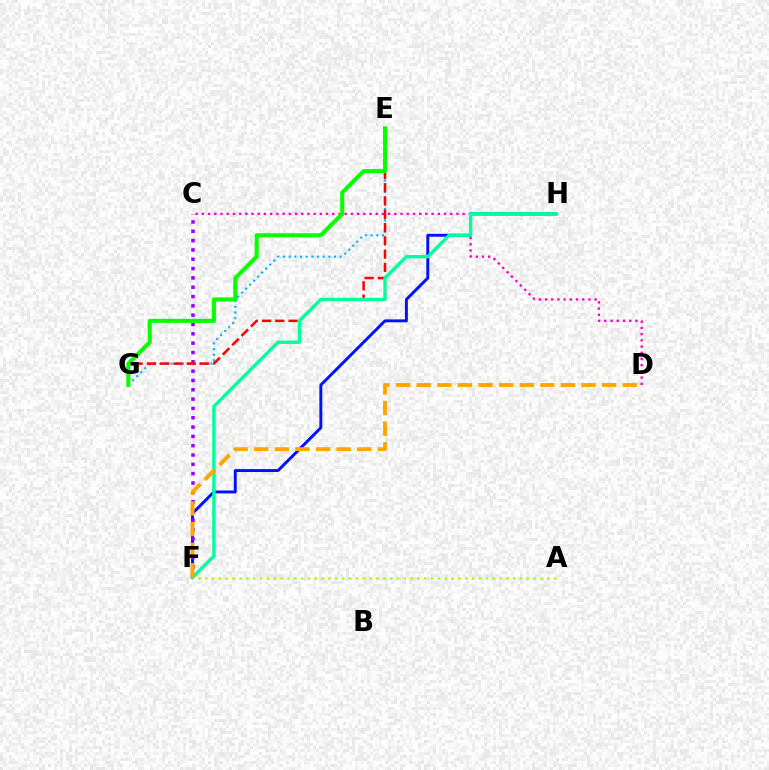{('C', 'D'): [{'color': '#ff00bd', 'line_style': 'dotted', 'thickness': 1.69}], ('F', 'H'): [{'color': '#0010ff', 'line_style': 'solid', 'thickness': 2.1}, {'color': '#00ff9d', 'line_style': 'solid', 'thickness': 2.41}], ('E', 'G'): [{'color': '#00b5ff', 'line_style': 'dotted', 'thickness': 1.54}, {'color': '#ff0000', 'line_style': 'dashed', 'thickness': 1.8}, {'color': '#08ff00', 'line_style': 'solid', 'thickness': 2.92}], ('C', 'F'): [{'color': '#9b00ff', 'line_style': 'dotted', 'thickness': 2.53}], ('D', 'F'): [{'color': '#ffa500', 'line_style': 'dashed', 'thickness': 2.8}], ('A', 'F'): [{'color': '#b3ff00', 'line_style': 'dotted', 'thickness': 1.86}]}